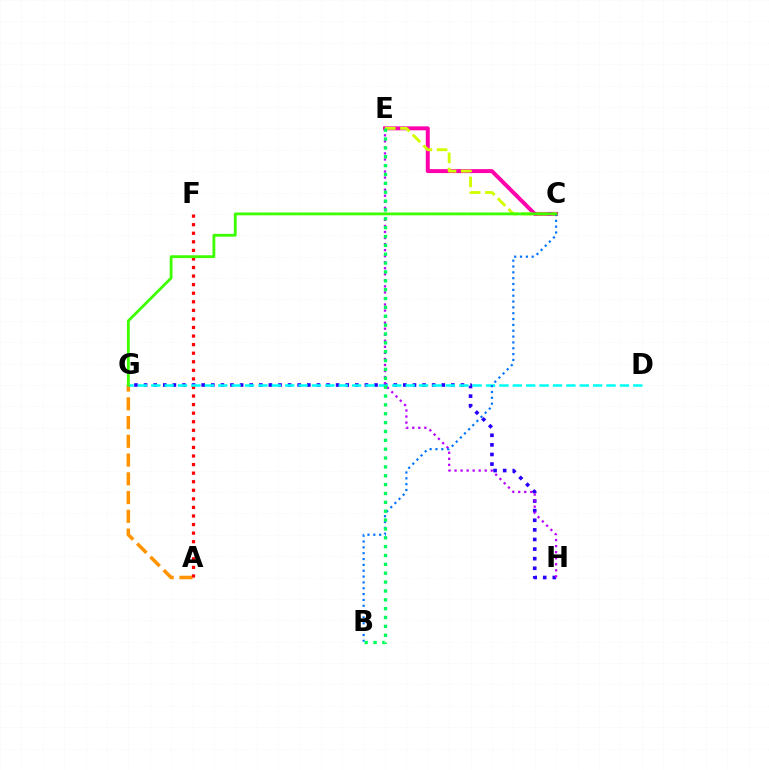{('A', 'G'): [{'color': '#ff9400', 'line_style': 'dashed', 'thickness': 2.55}], ('G', 'H'): [{'color': '#2500ff', 'line_style': 'dotted', 'thickness': 2.61}], ('A', 'F'): [{'color': '#ff0000', 'line_style': 'dotted', 'thickness': 2.33}], ('D', 'G'): [{'color': '#00fff6', 'line_style': 'dashed', 'thickness': 1.82}], ('E', 'H'): [{'color': '#b900ff', 'line_style': 'dotted', 'thickness': 1.64}], ('C', 'E'): [{'color': '#ff00ac', 'line_style': 'solid', 'thickness': 2.85}, {'color': '#d1ff00', 'line_style': 'dashed', 'thickness': 2.06}], ('B', 'C'): [{'color': '#0074ff', 'line_style': 'dotted', 'thickness': 1.59}], ('C', 'G'): [{'color': '#3dff00', 'line_style': 'solid', 'thickness': 2.03}], ('B', 'E'): [{'color': '#00ff5c', 'line_style': 'dotted', 'thickness': 2.41}]}